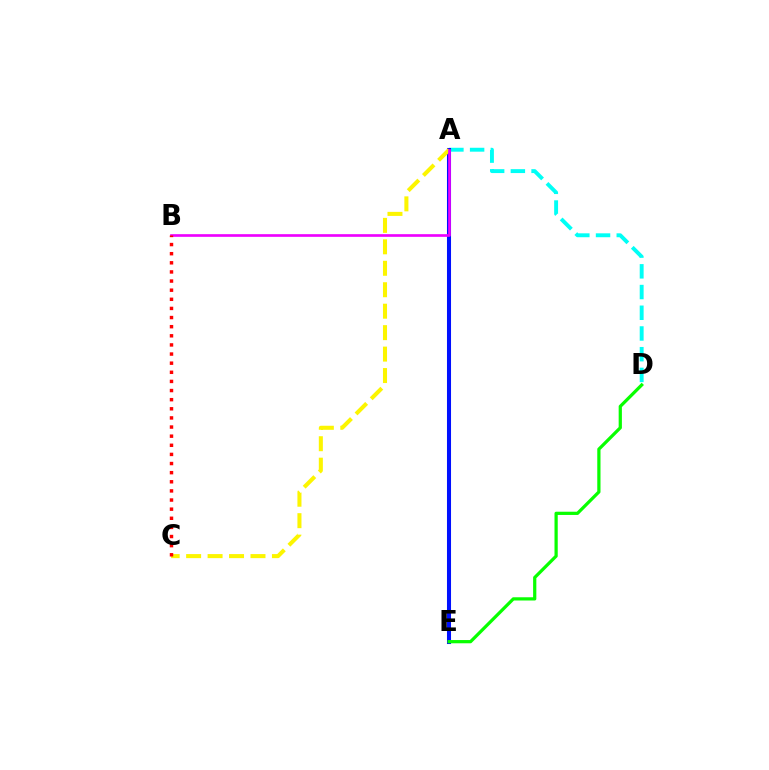{('A', 'D'): [{'color': '#00fff6', 'line_style': 'dashed', 'thickness': 2.81}], ('A', 'E'): [{'color': '#0010ff', 'line_style': 'solid', 'thickness': 2.92}], ('A', 'C'): [{'color': '#fcf500', 'line_style': 'dashed', 'thickness': 2.91}], ('D', 'E'): [{'color': '#08ff00', 'line_style': 'solid', 'thickness': 2.33}], ('A', 'B'): [{'color': '#ee00ff', 'line_style': 'solid', 'thickness': 1.92}], ('B', 'C'): [{'color': '#ff0000', 'line_style': 'dotted', 'thickness': 2.48}]}